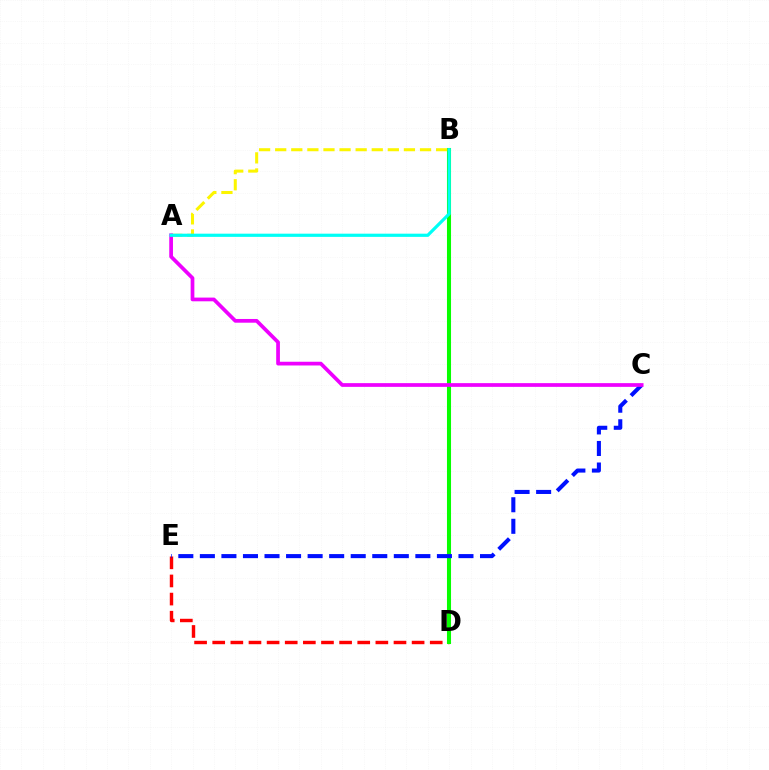{('D', 'E'): [{'color': '#ff0000', 'line_style': 'dashed', 'thickness': 2.46}], ('B', 'D'): [{'color': '#08ff00', 'line_style': 'solid', 'thickness': 2.93}], ('C', 'E'): [{'color': '#0010ff', 'line_style': 'dashed', 'thickness': 2.93}], ('A', 'B'): [{'color': '#fcf500', 'line_style': 'dashed', 'thickness': 2.19}, {'color': '#00fff6', 'line_style': 'solid', 'thickness': 2.31}], ('A', 'C'): [{'color': '#ee00ff', 'line_style': 'solid', 'thickness': 2.68}]}